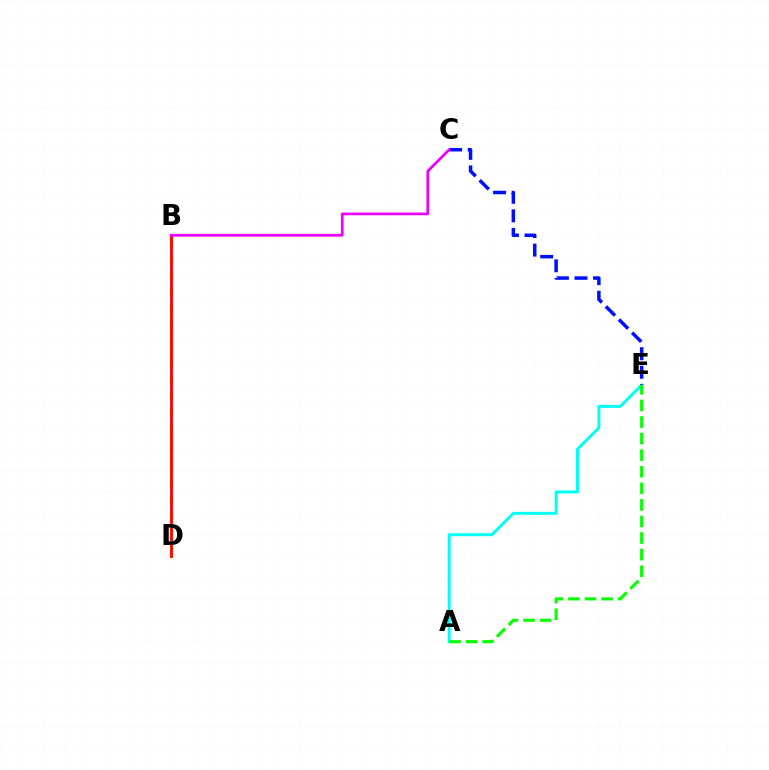{('A', 'E'): [{'color': '#00fff6', 'line_style': 'solid', 'thickness': 2.14}, {'color': '#08ff00', 'line_style': 'dashed', 'thickness': 2.25}], ('B', 'D'): [{'color': '#fcf500', 'line_style': 'dashed', 'thickness': 2.33}, {'color': '#ff0000', 'line_style': 'solid', 'thickness': 2.02}], ('C', 'E'): [{'color': '#0010ff', 'line_style': 'dashed', 'thickness': 2.52}], ('B', 'C'): [{'color': '#ee00ff', 'line_style': 'solid', 'thickness': 1.96}]}